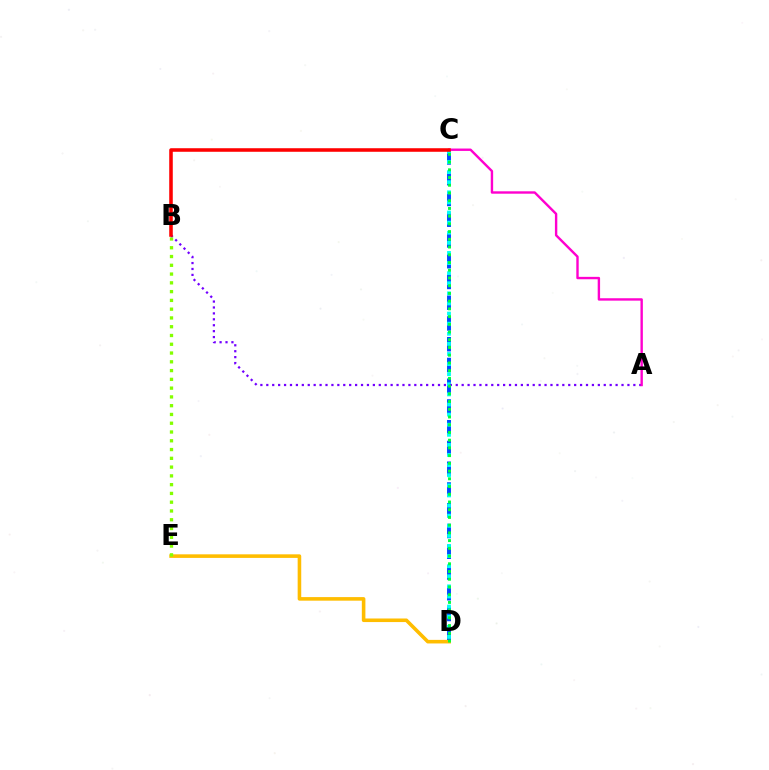{('C', 'D'): [{'color': '#004bff', 'line_style': 'dashed', 'thickness': 2.82}, {'color': '#00fff6', 'line_style': 'dotted', 'thickness': 2.75}, {'color': '#00ff39', 'line_style': 'dotted', 'thickness': 2.1}], ('D', 'E'): [{'color': '#ffbd00', 'line_style': 'solid', 'thickness': 2.58}], ('B', 'E'): [{'color': '#84ff00', 'line_style': 'dotted', 'thickness': 2.38}], ('A', 'B'): [{'color': '#7200ff', 'line_style': 'dotted', 'thickness': 1.61}], ('A', 'C'): [{'color': '#ff00cf', 'line_style': 'solid', 'thickness': 1.73}], ('B', 'C'): [{'color': '#ff0000', 'line_style': 'solid', 'thickness': 2.56}]}